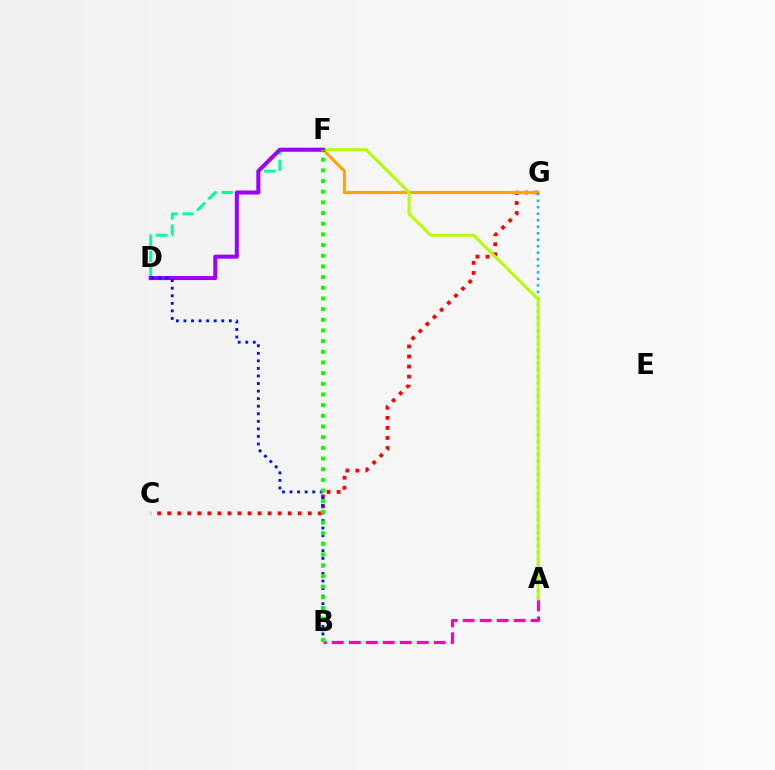{('A', 'B'): [{'color': '#ff00bd', 'line_style': 'dashed', 'thickness': 2.31}], ('C', 'G'): [{'color': '#ff0000', 'line_style': 'dotted', 'thickness': 2.73}], ('F', 'G'): [{'color': '#ffa500', 'line_style': 'solid', 'thickness': 2.21}], ('A', 'G'): [{'color': '#00b5ff', 'line_style': 'dotted', 'thickness': 1.77}], ('D', 'F'): [{'color': '#00ff9d', 'line_style': 'dashed', 'thickness': 2.17}, {'color': '#9b00ff', 'line_style': 'solid', 'thickness': 2.9}], ('A', 'F'): [{'color': '#b3ff00', 'line_style': 'solid', 'thickness': 2.14}], ('B', 'D'): [{'color': '#0010ff', 'line_style': 'dotted', 'thickness': 2.05}], ('B', 'F'): [{'color': '#08ff00', 'line_style': 'dotted', 'thickness': 2.9}]}